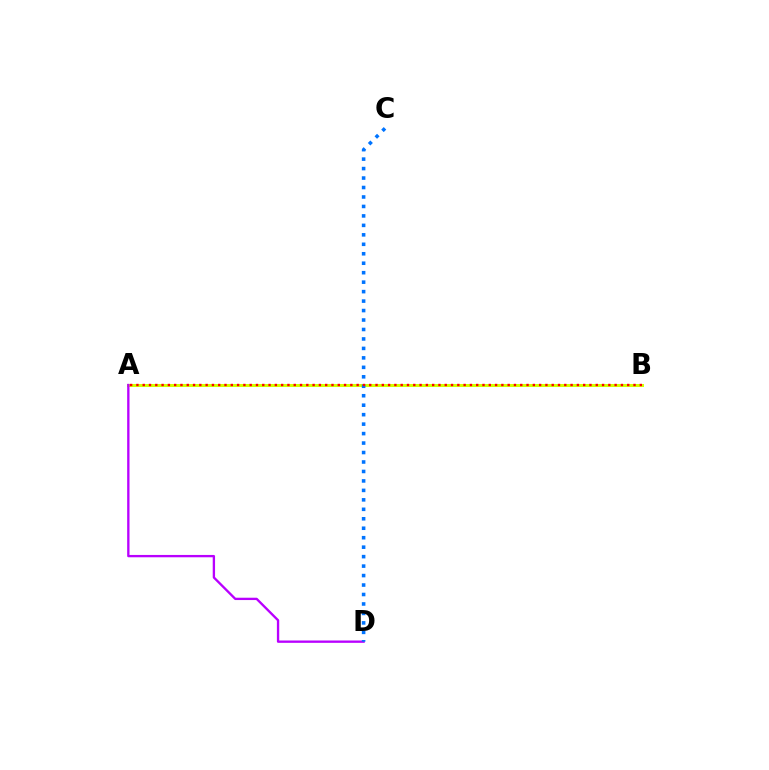{('A', 'B'): [{'color': '#00ff5c', 'line_style': 'dotted', 'thickness': 2.1}, {'color': '#d1ff00', 'line_style': 'solid', 'thickness': 2.18}, {'color': '#ff0000', 'line_style': 'dotted', 'thickness': 1.71}], ('A', 'D'): [{'color': '#b900ff', 'line_style': 'solid', 'thickness': 1.68}], ('C', 'D'): [{'color': '#0074ff', 'line_style': 'dotted', 'thickness': 2.57}]}